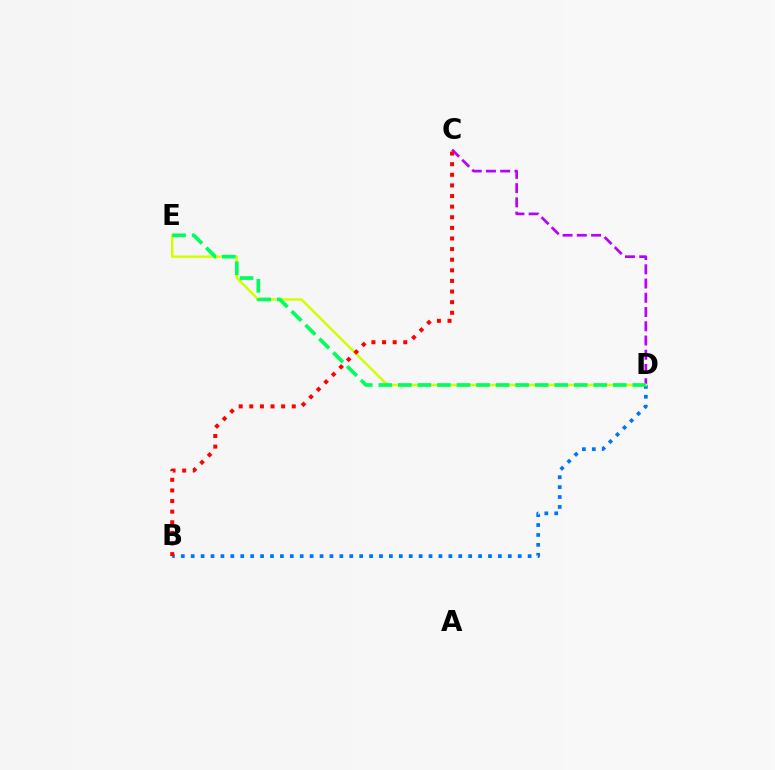{('B', 'D'): [{'color': '#0074ff', 'line_style': 'dotted', 'thickness': 2.69}], ('C', 'D'): [{'color': '#b900ff', 'line_style': 'dashed', 'thickness': 1.93}], ('D', 'E'): [{'color': '#d1ff00', 'line_style': 'solid', 'thickness': 1.76}, {'color': '#00ff5c', 'line_style': 'dashed', 'thickness': 2.65}], ('B', 'C'): [{'color': '#ff0000', 'line_style': 'dotted', 'thickness': 2.88}]}